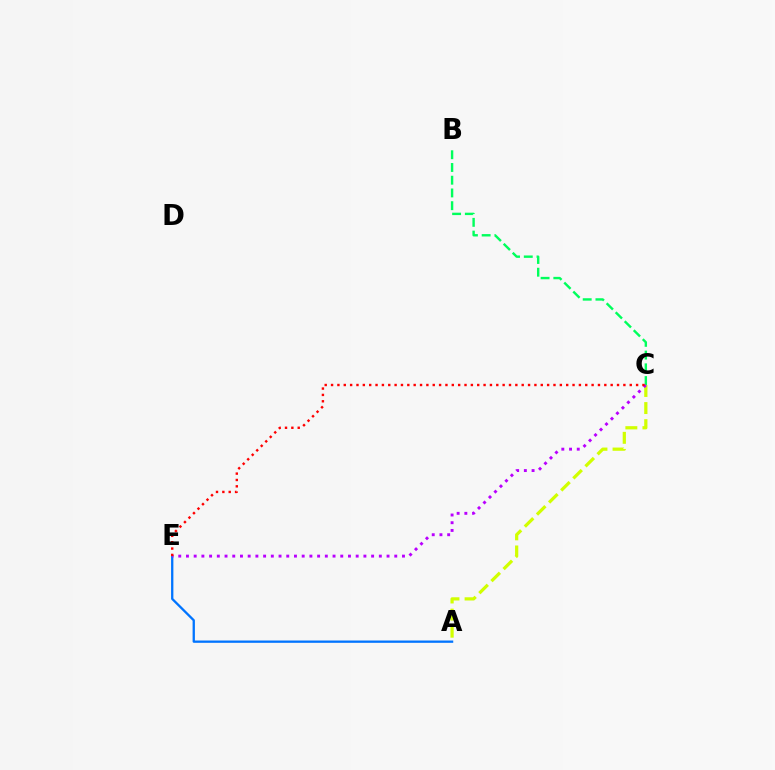{('A', 'E'): [{'color': '#0074ff', 'line_style': 'solid', 'thickness': 1.66}], ('B', 'C'): [{'color': '#00ff5c', 'line_style': 'dashed', 'thickness': 1.73}], ('A', 'C'): [{'color': '#d1ff00', 'line_style': 'dashed', 'thickness': 2.32}], ('C', 'E'): [{'color': '#b900ff', 'line_style': 'dotted', 'thickness': 2.1}, {'color': '#ff0000', 'line_style': 'dotted', 'thickness': 1.73}]}